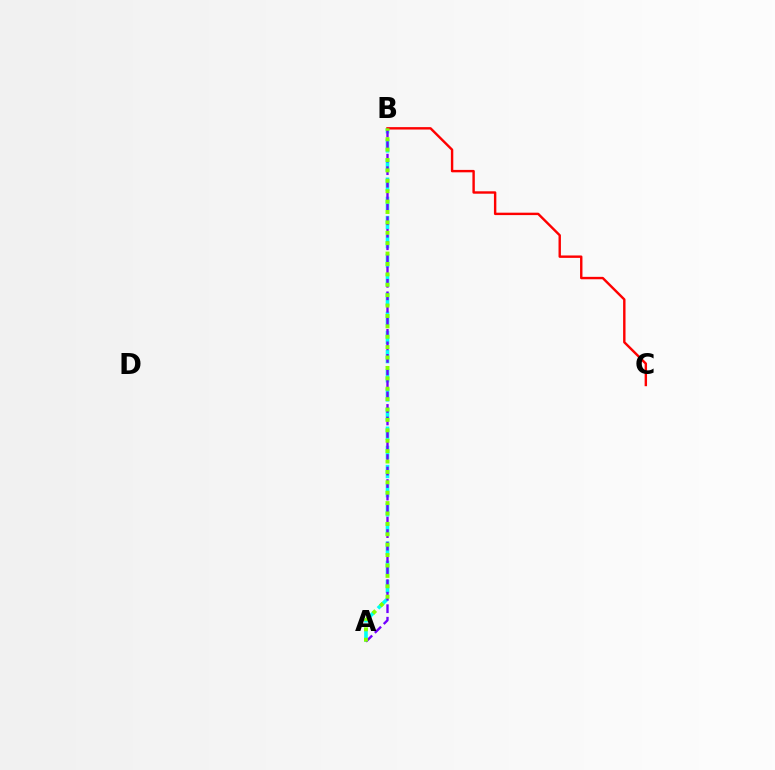{('A', 'B'): [{'color': '#00fff6', 'line_style': 'dashed', 'thickness': 2.6}, {'color': '#7200ff', 'line_style': 'dashed', 'thickness': 1.7}, {'color': '#84ff00', 'line_style': 'dotted', 'thickness': 2.82}], ('B', 'C'): [{'color': '#ff0000', 'line_style': 'solid', 'thickness': 1.73}]}